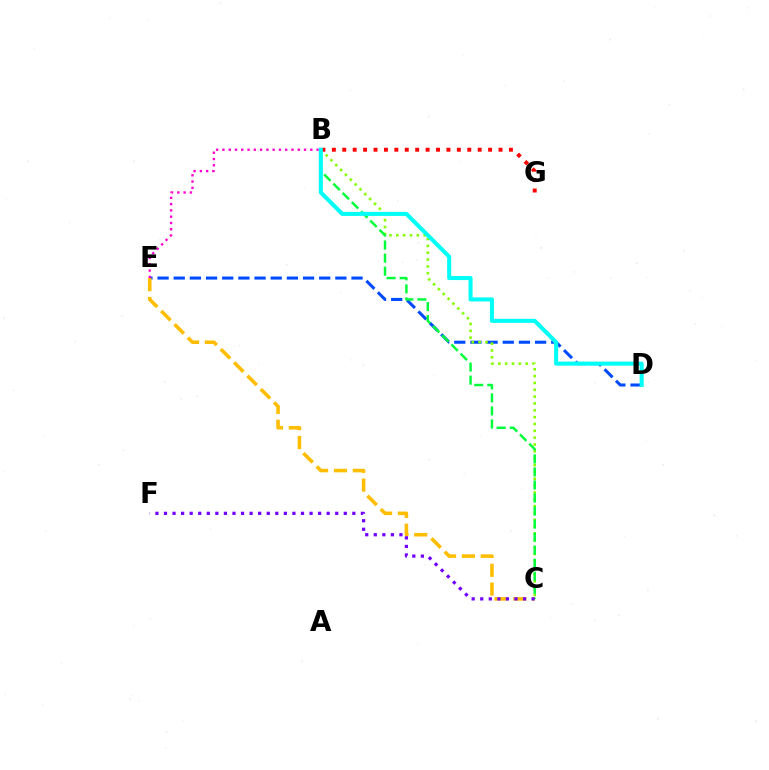{('D', 'E'): [{'color': '#004bff', 'line_style': 'dashed', 'thickness': 2.2}], ('C', 'E'): [{'color': '#ffbd00', 'line_style': 'dashed', 'thickness': 2.56}], ('B', 'C'): [{'color': '#84ff00', 'line_style': 'dotted', 'thickness': 1.86}, {'color': '#00ff39', 'line_style': 'dashed', 'thickness': 1.77}], ('B', 'E'): [{'color': '#ff00cf', 'line_style': 'dotted', 'thickness': 1.71}], ('B', 'G'): [{'color': '#ff0000', 'line_style': 'dotted', 'thickness': 2.83}], ('B', 'D'): [{'color': '#00fff6', 'line_style': 'solid', 'thickness': 2.91}], ('C', 'F'): [{'color': '#7200ff', 'line_style': 'dotted', 'thickness': 2.33}]}